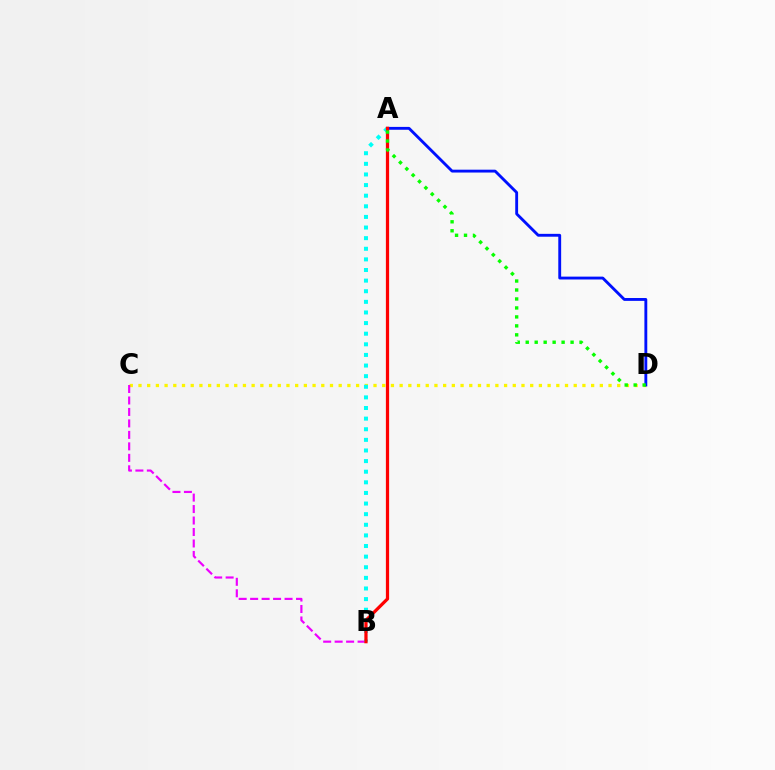{('C', 'D'): [{'color': '#fcf500', 'line_style': 'dotted', 'thickness': 2.37}], ('B', 'C'): [{'color': '#ee00ff', 'line_style': 'dashed', 'thickness': 1.56}], ('A', 'B'): [{'color': '#00fff6', 'line_style': 'dotted', 'thickness': 2.88}, {'color': '#ff0000', 'line_style': 'solid', 'thickness': 2.33}], ('A', 'D'): [{'color': '#0010ff', 'line_style': 'solid', 'thickness': 2.06}, {'color': '#08ff00', 'line_style': 'dotted', 'thickness': 2.44}]}